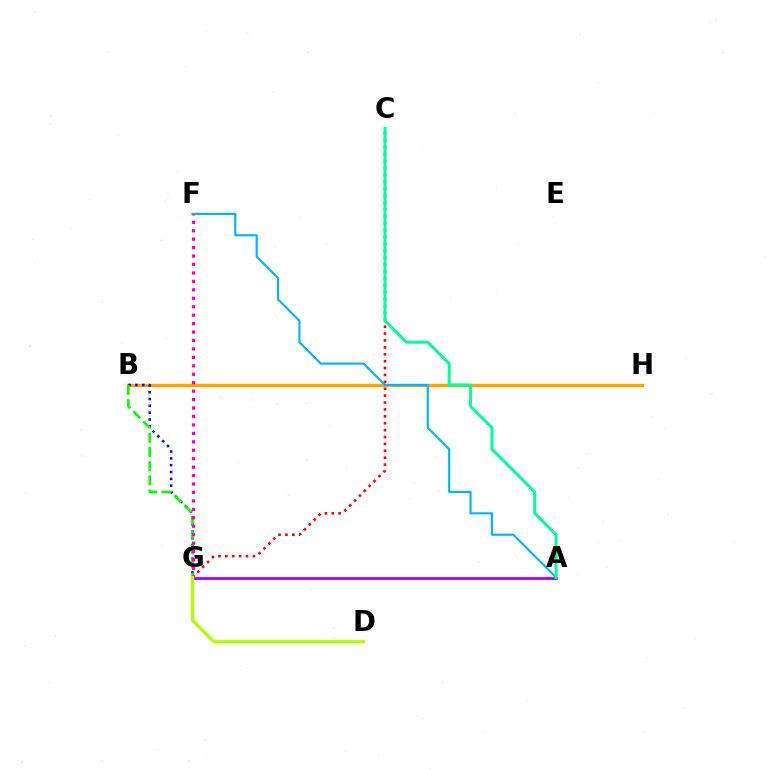{('C', 'G'): [{'color': '#ff0000', 'line_style': 'dotted', 'thickness': 1.87}], ('B', 'H'): [{'color': '#ffa500', 'line_style': 'solid', 'thickness': 2.43}], ('A', 'G'): [{'color': '#9b00ff', 'line_style': 'solid', 'thickness': 1.97}], ('B', 'G'): [{'color': '#0010ff', 'line_style': 'dotted', 'thickness': 1.85}, {'color': '#08ff00', 'line_style': 'dashed', 'thickness': 1.93}], ('A', 'F'): [{'color': '#00b5ff', 'line_style': 'solid', 'thickness': 1.53}], ('F', 'G'): [{'color': '#ff00bd', 'line_style': 'dotted', 'thickness': 2.29}], ('A', 'C'): [{'color': '#00ff9d', 'line_style': 'solid', 'thickness': 2.13}], ('D', 'G'): [{'color': '#b3ff00', 'line_style': 'solid', 'thickness': 2.3}]}